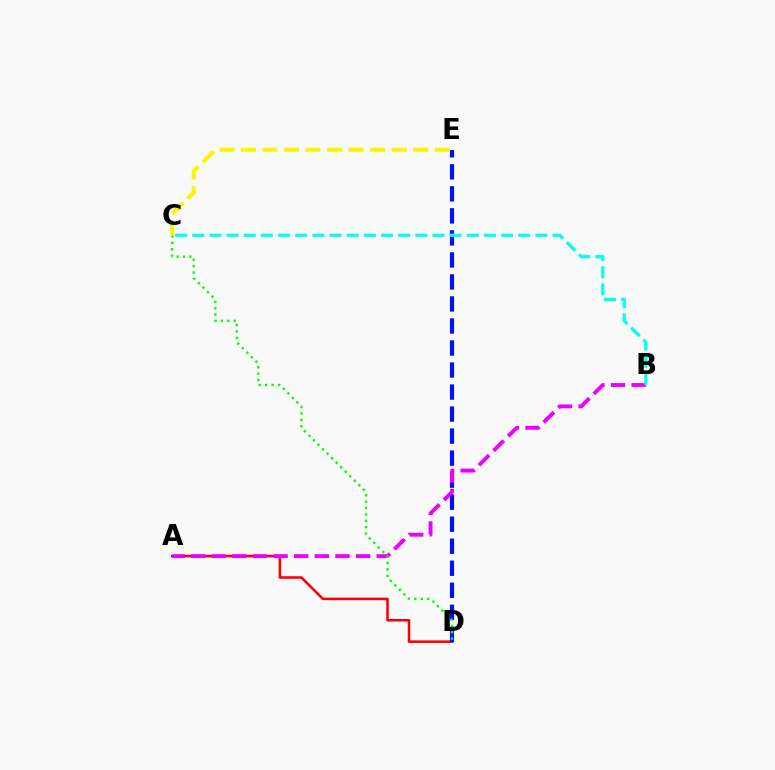{('A', 'D'): [{'color': '#ff0000', 'line_style': 'solid', 'thickness': 1.83}], ('D', 'E'): [{'color': '#0010ff', 'line_style': 'dashed', 'thickness': 2.99}], ('A', 'B'): [{'color': '#ee00ff', 'line_style': 'dashed', 'thickness': 2.8}], ('C', 'D'): [{'color': '#08ff00', 'line_style': 'dotted', 'thickness': 1.74}], ('B', 'C'): [{'color': '#00fff6', 'line_style': 'dashed', 'thickness': 2.33}], ('C', 'E'): [{'color': '#fcf500', 'line_style': 'dashed', 'thickness': 2.92}]}